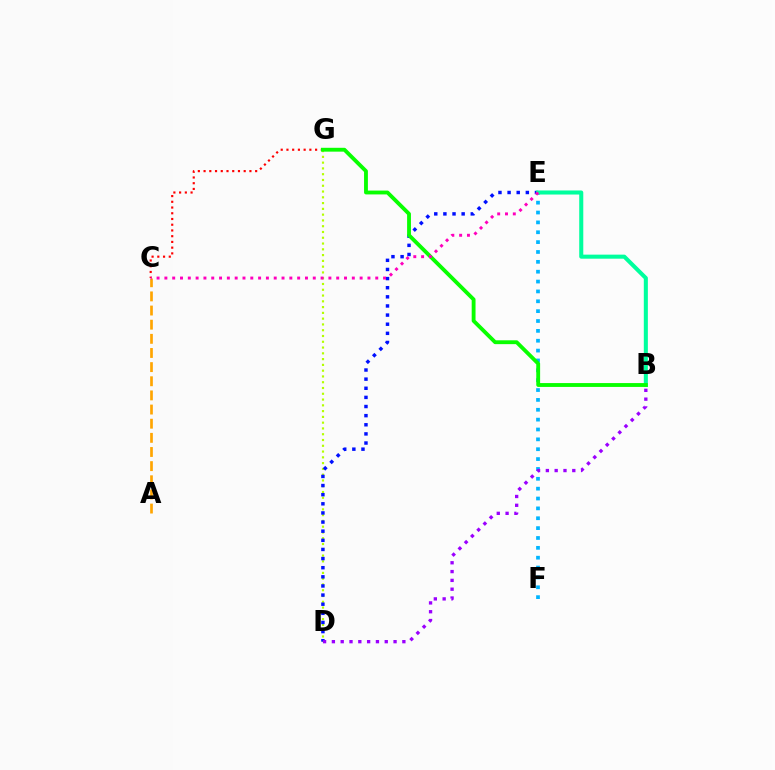{('E', 'F'): [{'color': '#00b5ff', 'line_style': 'dotted', 'thickness': 2.68}], ('C', 'G'): [{'color': '#ff0000', 'line_style': 'dotted', 'thickness': 1.56}], ('D', 'G'): [{'color': '#b3ff00', 'line_style': 'dotted', 'thickness': 1.57}], ('D', 'E'): [{'color': '#0010ff', 'line_style': 'dotted', 'thickness': 2.48}], ('B', 'E'): [{'color': '#00ff9d', 'line_style': 'solid', 'thickness': 2.92}], ('A', 'C'): [{'color': '#ffa500', 'line_style': 'dashed', 'thickness': 1.92}], ('B', 'G'): [{'color': '#08ff00', 'line_style': 'solid', 'thickness': 2.77}], ('C', 'E'): [{'color': '#ff00bd', 'line_style': 'dotted', 'thickness': 2.12}], ('B', 'D'): [{'color': '#9b00ff', 'line_style': 'dotted', 'thickness': 2.39}]}